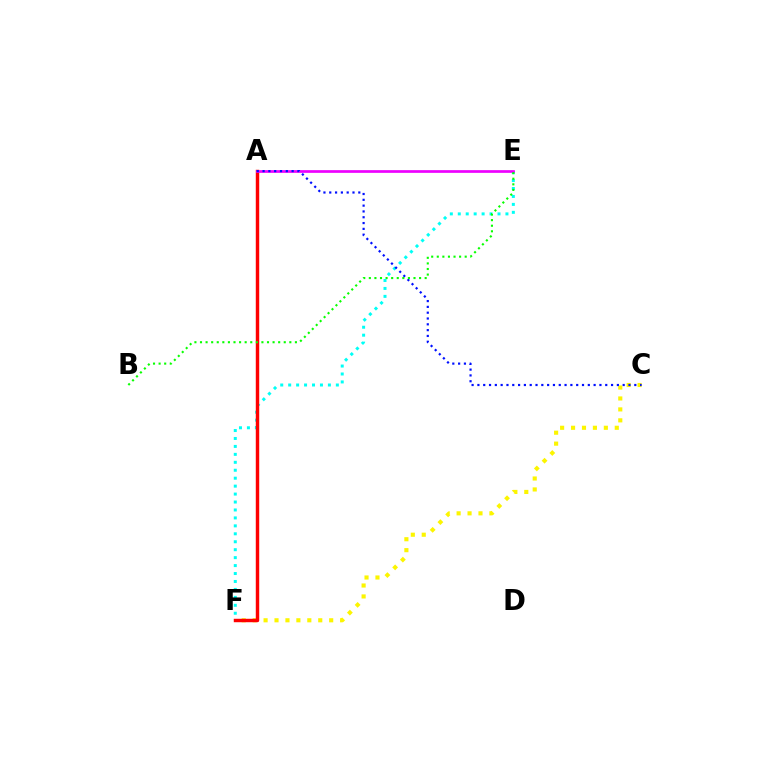{('C', 'F'): [{'color': '#fcf500', 'line_style': 'dotted', 'thickness': 2.97}], ('E', 'F'): [{'color': '#00fff6', 'line_style': 'dotted', 'thickness': 2.16}], ('A', 'F'): [{'color': '#ff0000', 'line_style': 'solid', 'thickness': 2.48}], ('A', 'E'): [{'color': '#ee00ff', 'line_style': 'solid', 'thickness': 1.94}], ('A', 'C'): [{'color': '#0010ff', 'line_style': 'dotted', 'thickness': 1.58}], ('B', 'E'): [{'color': '#08ff00', 'line_style': 'dotted', 'thickness': 1.52}]}